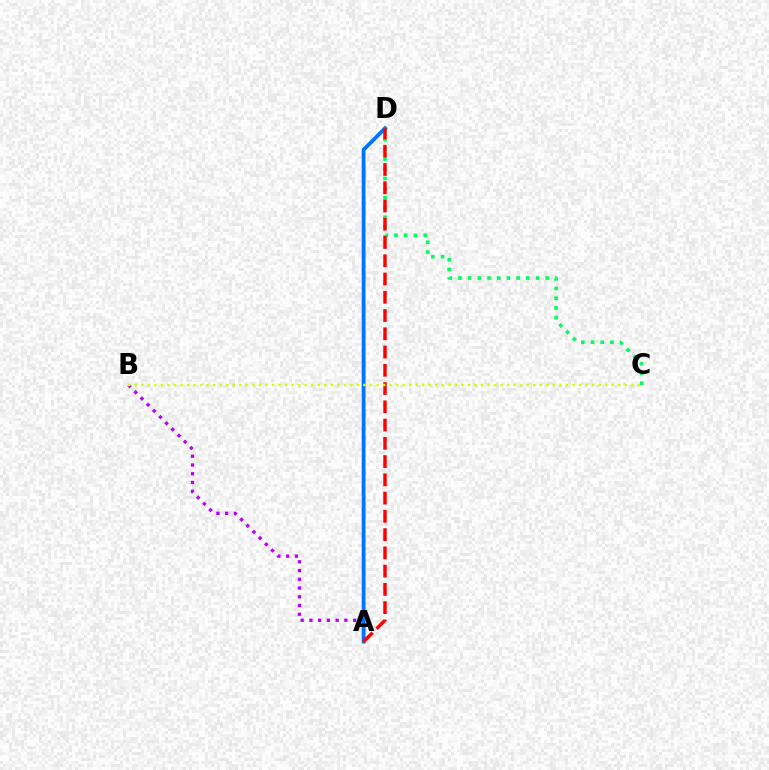{('A', 'B'): [{'color': '#b900ff', 'line_style': 'dotted', 'thickness': 2.38}], ('C', 'D'): [{'color': '#00ff5c', 'line_style': 'dotted', 'thickness': 2.63}], ('A', 'D'): [{'color': '#0074ff', 'line_style': 'solid', 'thickness': 2.75}, {'color': '#ff0000', 'line_style': 'dashed', 'thickness': 2.48}], ('B', 'C'): [{'color': '#d1ff00', 'line_style': 'dotted', 'thickness': 1.77}]}